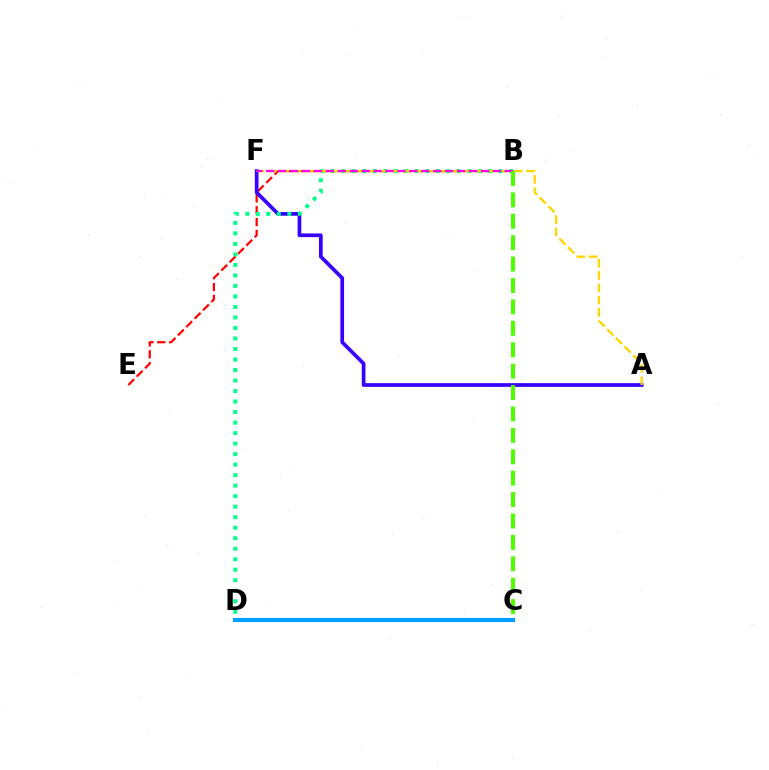{('B', 'E'): [{'color': '#ff0000', 'line_style': 'dashed', 'thickness': 1.6}], ('A', 'F'): [{'color': '#3700ff', 'line_style': 'solid', 'thickness': 2.67}, {'color': '#ffd500', 'line_style': 'dashed', 'thickness': 1.67}], ('B', 'D'): [{'color': '#00ff86', 'line_style': 'dotted', 'thickness': 2.86}], ('C', 'D'): [{'color': '#009eff', 'line_style': 'solid', 'thickness': 2.98}], ('B', 'F'): [{'color': '#ff00ed', 'line_style': 'dashed', 'thickness': 1.62}], ('B', 'C'): [{'color': '#4fff00', 'line_style': 'dashed', 'thickness': 2.91}]}